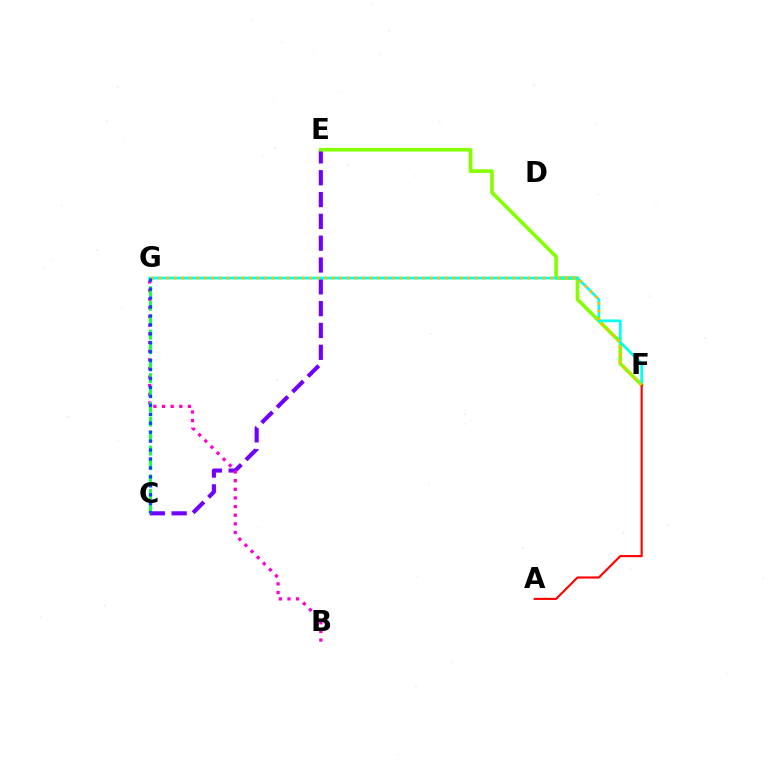{('C', 'E'): [{'color': '#7200ff', 'line_style': 'dashed', 'thickness': 2.96}], ('E', 'F'): [{'color': '#84ff00', 'line_style': 'solid', 'thickness': 2.61}], ('F', 'G'): [{'color': '#00fff6', 'line_style': 'solid', 'thickness': 1.97}, {'color': '#ffbd00', 'line_style': 'dotted', 'thickness': 2.05}], ('A', 'F'): [{'color': '#ff0000', 'line_style': 'solid', 'thickness': 1.53}], ('B', 'G'): [{'color': '#ff00cf', 'line_style': 'dotted', 'thickness': 2.35}], ('C', 'G'): [{'color': '#00ff39', 'line_style': 'dashed', 'thickness': 1.97}, {'color': '#004bff', 'line_style': 'dotted', 'thickness': 2.43}]}